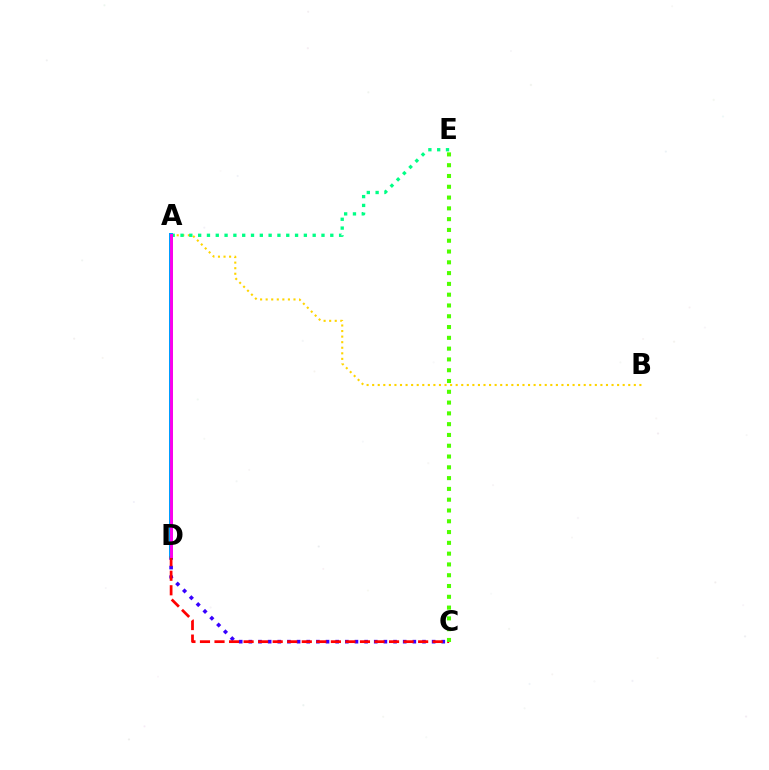{('A', 'B'): [{'color': '#ffd500', 'line_style': 'dotted', 'thickness': 1.51}], ('A', 'E'): [{'color': '#00ff86', 'line_style': 'dotted', 'thickness': 2.39}], ('C', 'D'): [{'color': '#3700ff', 'line_style': 'dotted', 'thickness': 2.62}, {'color': '#ff0000', 'line_style': 'dashed', 'thickness': 1.98}], ('A', 'D'): [{'color': '#009eff', 'line_style': 'solid', 'thickness': 2.88}, {'color': '#ff00ed', 'line_style': 'solid', 'thickness': 2.1}], ('C', 'E'): [{'color': '#4fff00', 'line_style': 'dotted', 'thickness': 2.93}]}